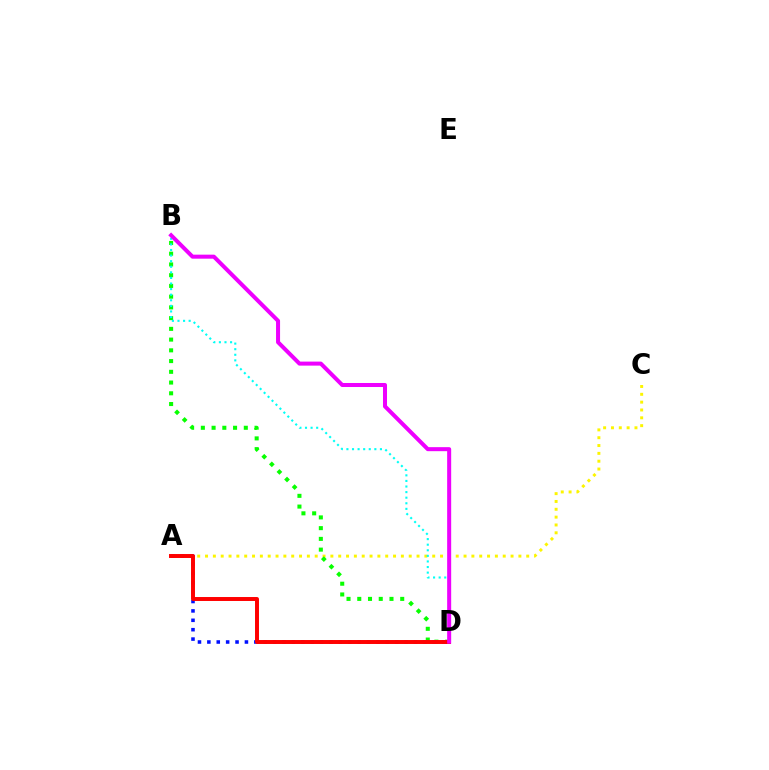{('A', 'C'): [{'color': '#fcf500', 'line_style': 'dotted', 'thickness': 2.13}], ('B', 'D'): [{'color': '#08ff00', 'line_style': 'dotted', 'thickness': 2.92}, {'color': '#00fff6', 'line_style': 'dotted', 'thickness': 1.52}, {'color': '#ee00ff', 'line_style': 'solid', 'thickness': 2.89}], ('A', 'D'): [{'color': '#0010ff', 'line_style': 'dotted', 'thickness': 2.55}, {'color': '#ff0000', 'line_style': 'solid', 'thickness': 2.85}]}